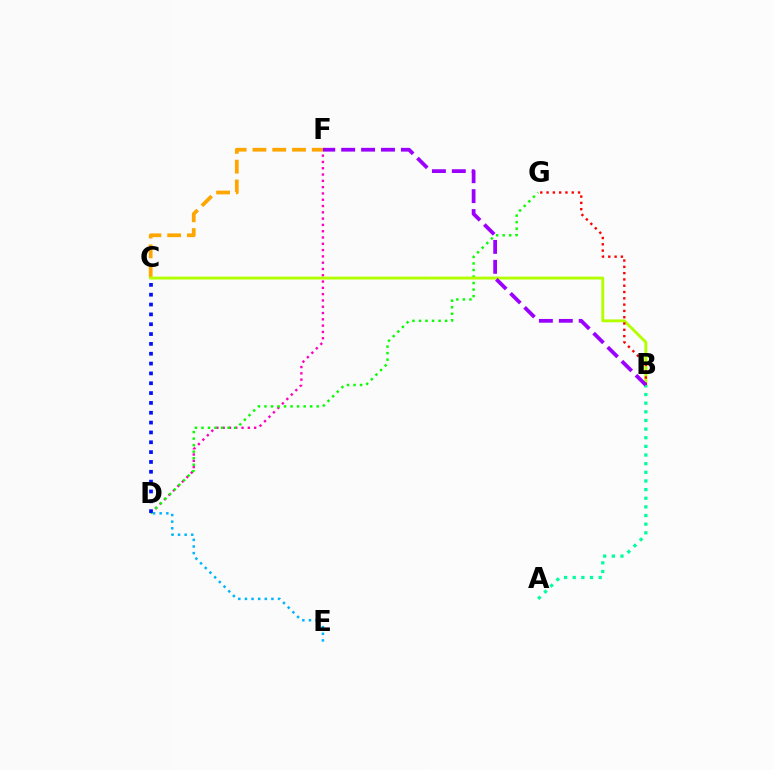{('D', 'F'): [{'color': '#ff00bd', 'line_style': 'dotted', 'thickness': 1.71}], ('D', 'G'): [{'color': '#08ff00', 'line_style': 'dotted', 'thickness': 1.77}], ('C', 'F'): [{'color': '#ffa500', 'line_style': 'dashed', 'thickness': 2.69}], ('B', 'C'): [{'color': '#b3ff00', 'line_style': 'solid', 'thickness': 2.08}], ('C', 'D'): [{'color': '#0010ff', 'line_style': 'dotted', 'thickness': 2.67}], ('B', 'G'): [{'color': '#ff0000', 'line_style': 'dotted', 'thickness': 1.71}], ('A', 'B'): [{'color': '#00ff9d', 'line_style': 'dotted', 'thickness': 2.35}], ('D', 'E'): [{'color': '#00b5ff', 'line_style': 'dotted', 'thickness': 1.8}], ('B', 'F'): [{'color': '#9b00ff', 'line_style': 'dashed', 'thickness': 2.7}]}